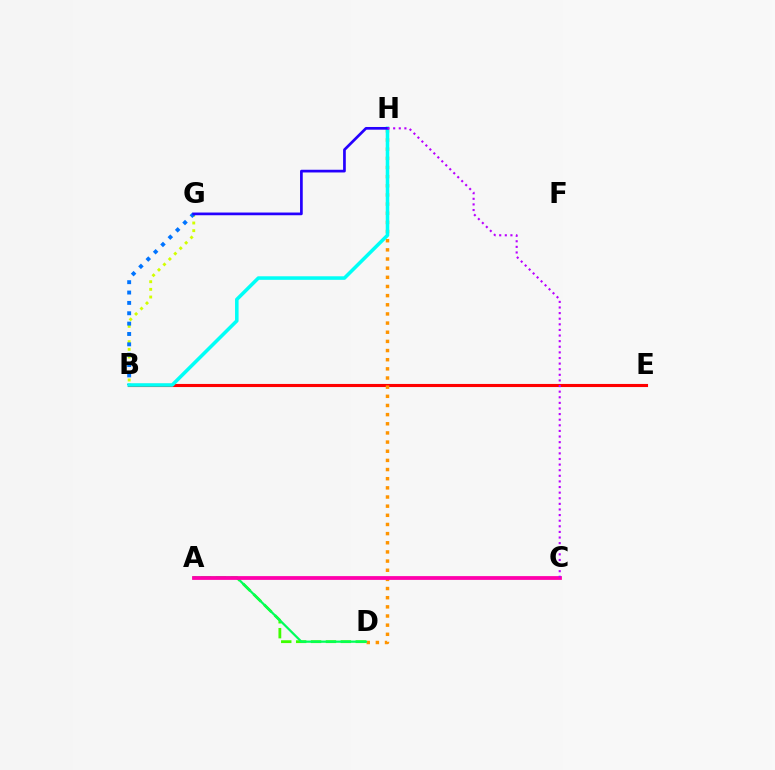{('B', 'G'): [{'color': '#d1ff00', 'line_style': 'dotted', 'thickness': 2.08}, {'color': '#0074ff', 'line_style': 'dotted', 'thickness': 2.81}], ('B', 'E'): [{'color': '#ff0000', 'line_style': 'solid', 'thickness': 2.23}], ('D', 'H'): [{'color': '#ff9400', 'line_style': 'dotted', 'thickness': 2.49}], ('B', 'H'): [{'color': '#00fff6', 'line_style': 'solid', 'thickness': 2.56}], ('A', 'D'): [{'color': '#3dff00', 'line_style': 'dashed', 'thickness': 2.02}, {'color': '#00ff5c', 'line_style': 'solid', 'thickness': 1.6}], ('G', 'H'): [{'color': '#2500ff', 'line_style': 'solid', 'thickness': 1.95}], ('A', 'C'): [{'color': '#ff00ac', 'line_style': 'solid', 'thickness': 2.72}], ('C', 'H'): [{'color': '#b900ff', 'line_style': 'dotted', 'thickness': 1.52}]}